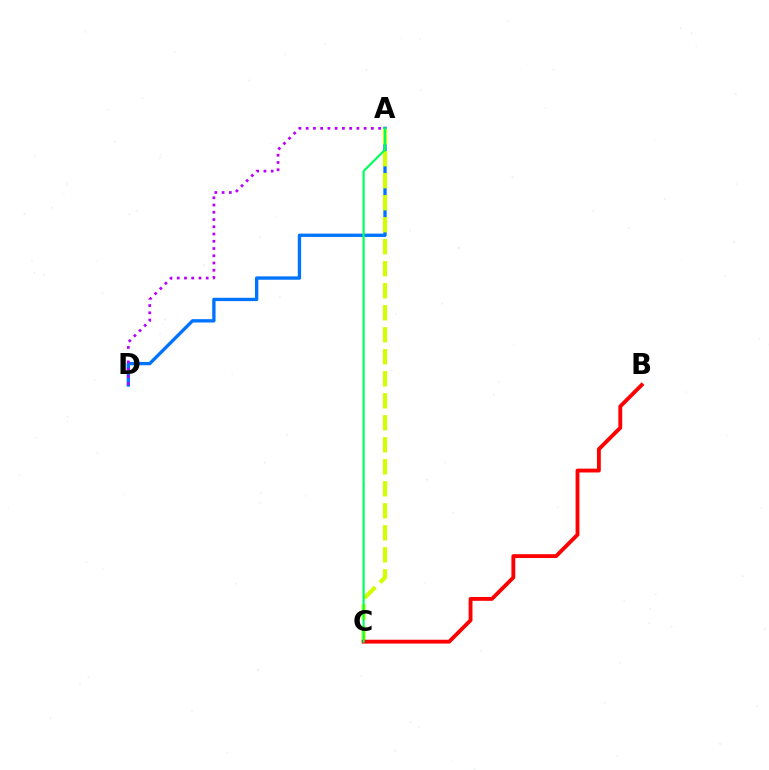{('A', 'D'): [{'color': '#0074ff', 'line_style': 'solid', 'thickness': 2.4}, {'color': '#b900ff', 'line_style': 'dotted', 'thickness': 1.97}], ('A', 'C'): [{'color': '#d1ff00', 'line_style': 'dashed', 'thickness': 2.99}, {'color': '#00ff5c', 'line_style': 'solid', 'thickness': 1.55}], ('B', 'C'): [{'color': '#ff0000', 'line_style': 'solid', 'thickness': 2.77}]}